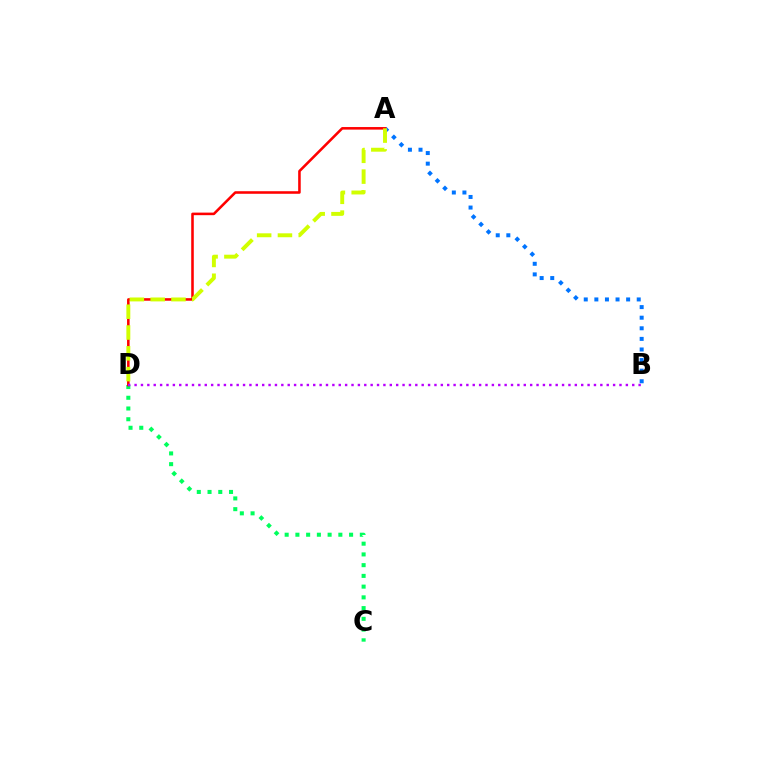{('A', 'B'): [{'color': '#0074ff', 'line_style': 'dotted', 'thickness': 2.88}], ('C', 'D'): [{'color': '#00ff5c', 'line_style': 'dotted', 'thickness': 2.92}], ('A', 'D'): [{'color': '#ff0000', 'line_style': 'solid', 'thickness': 1.84}, {'color': '#d1ff00', 'line_style': 'dashed', 'thickness': 2.83}], ('B', 'D'): [{'color': '#b900ff', 'line_style': 'dotted', 'thickness': 1.73}]}